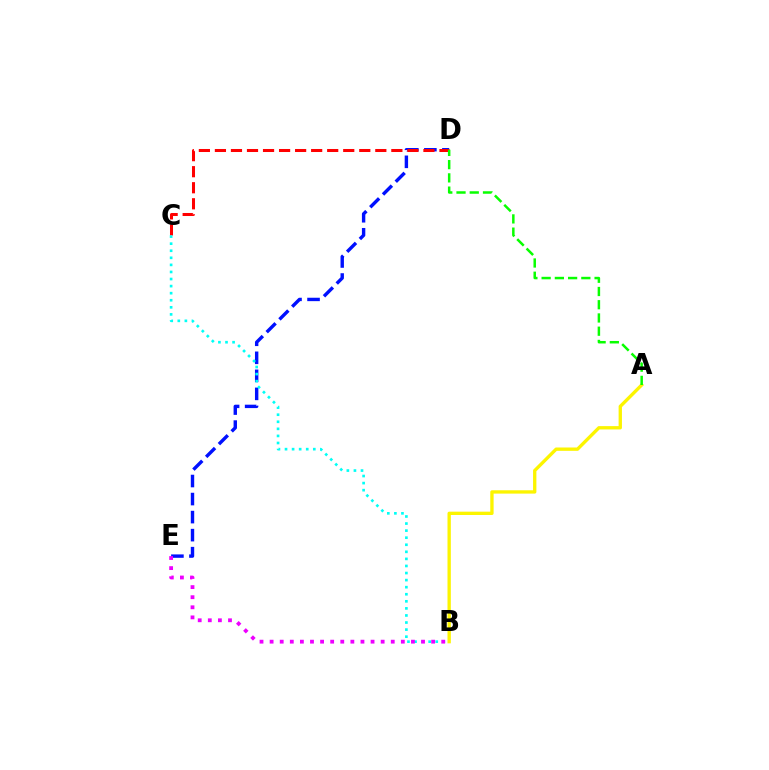{('D', 'E'): [{'color': '#0010ff', 'line_style': 'dashed', 'thickness': 2.45}], ('C', 'D'): [{'color': '#ff0000', 'line_style': 'dashed', 'thickness': 2.18}], ('A', 'B'): [{'color': '#fcf500', 'line_style': 'solid', 'thickness': 2.4}], ('B', 'C'): [{'color': '#00fff6', 'line_style': 'dotted', 'thickness': 1.92}], ('B', 'E'): [{'color': '#ee00ff', 'line_style': 'dotted', 'thickness': 2.74}], ('A', 'D'): [{'color': '#08ff00', 'line_style': 'dashed', 'thickness': 1.8}]}